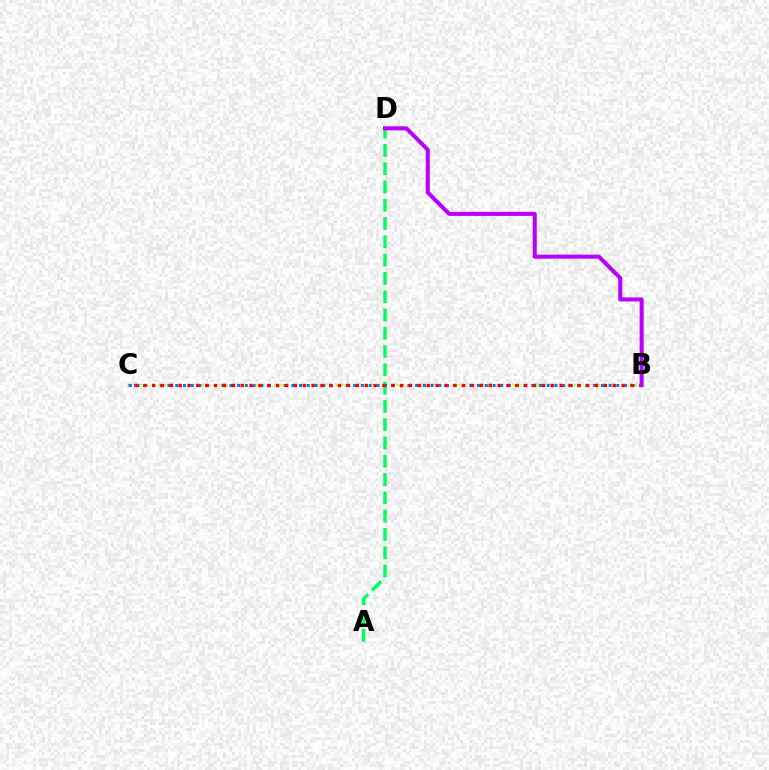{('B', 'C'): [{'color': '#d1ff00', 'line_style': 'dotted', 'thickness': 1.66}, {'color': '#0074ff', 'line_style': 'dotted', 'thickness': 2.1}, {'color': '#ff0000', 'line_style': 'dotted', 'thickness': 2.41}], ('A', 'D'): [{'color': '#00ff5c', 'line_style': 'dashed', 'thickness': 2.48}], ('B', 'D'): [{'color': '#b900ff', 'line_style': 'solid', 'thickness': 2.91}]}